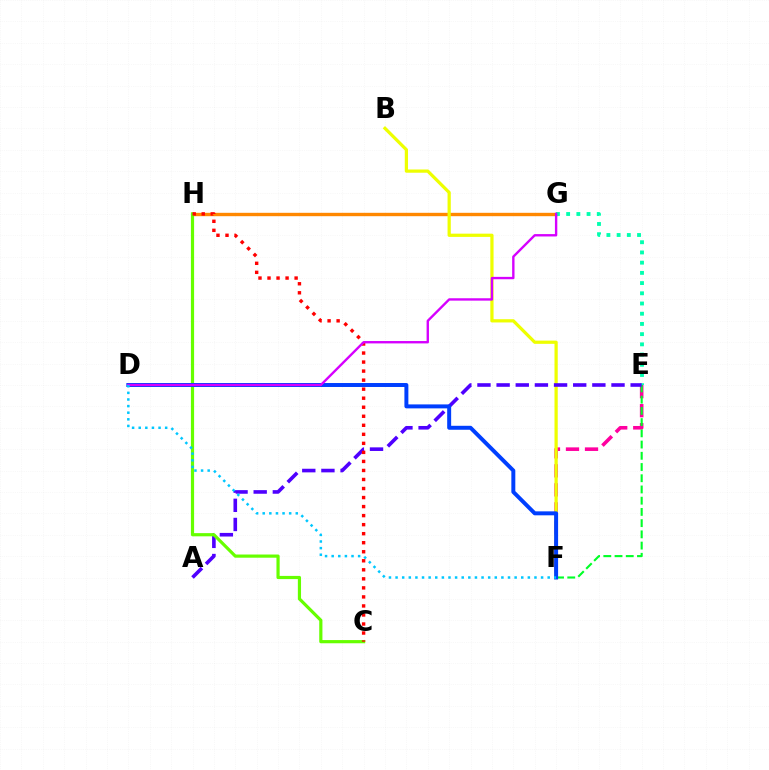{('E', 'F'): [{'color': '#ff00a0', 'line_style': 'dashed', 'thickness': 2.58}, {'color': '#00ff27', 'line_style': 'dashed', 'thickness': 1.52}], ('G', 'H'): [{'color': '#ff8800', 'line_style': 'solid', 'thickness': 2.43}], ('E', 'G'): [{'color': '#00ffaf', 'line_style': 'dotted', 'thickness': 2.77}], ('B', 'F'): [{'color': '#eeff00', 'line_style': 'solid', 'thickness': 2.33}], ('A', 'E'): [{'color': '#4f00ff', 'line_style': 'dashed', 'thickness': 2.6}], ('C', 'H'): [{'color': '#66ff00', 'line_style': 'solid', 'thickness': 2.29}, {'color': '#ff0000', 'line_style': 'dotted', 'thickness': 2.45}], ('D', 'F'): [{'color': '#003fff', 'line_style': 'solid', 'thickness': 2.85}, {'color': '#00c7ff', 'line_style': 'dotted', 'thickness': 1.8}], ('D', 'G'): [{'color': '#d600ff', 'line_style': 'solid', 'thickness': 1.71}]}